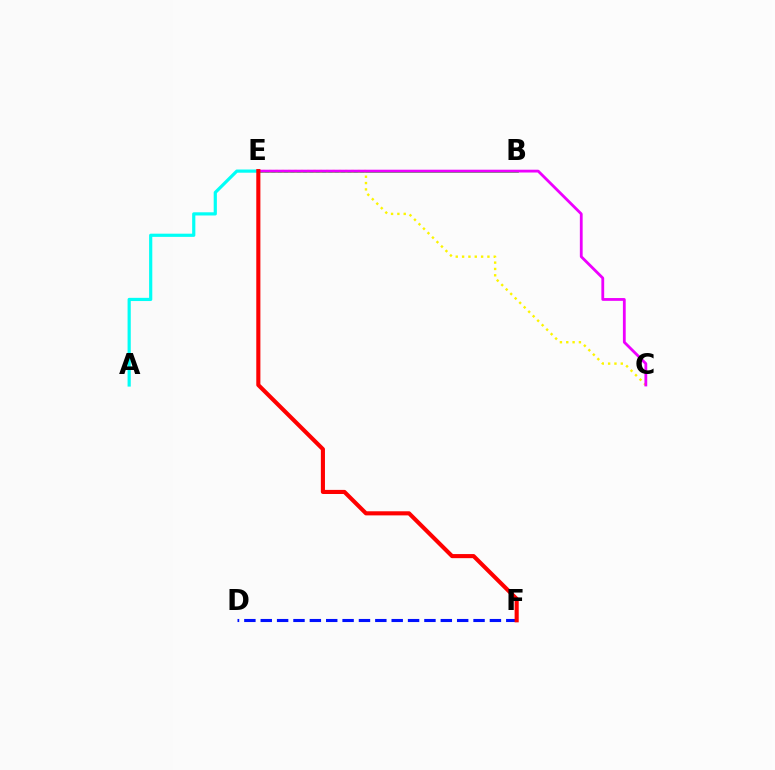{('D', 'F'): [{'color': '#0010ff', 'line_style': 'dashed', 'thickness': 2.22}], ('B', 'E'): [{'color': '#08ff00', 'line_style': 'solid', 'thickness': 1.9}], ('C', 'E'): [{'color': '#fcf500', 'line_style': 'dotted', 'thickness': 1.72}, {'color': '#ee00ff', 'line_style': 'solid', 'thickness': 2.01}], ('A', 'E'): [{'color': '#00fff6', 'line_style': 'solid', 'thickness': 2.3}], ('E', 'F'): [{'color': '#ff0000', 'line_style': 'solid', 'thickness': 2.95}]}